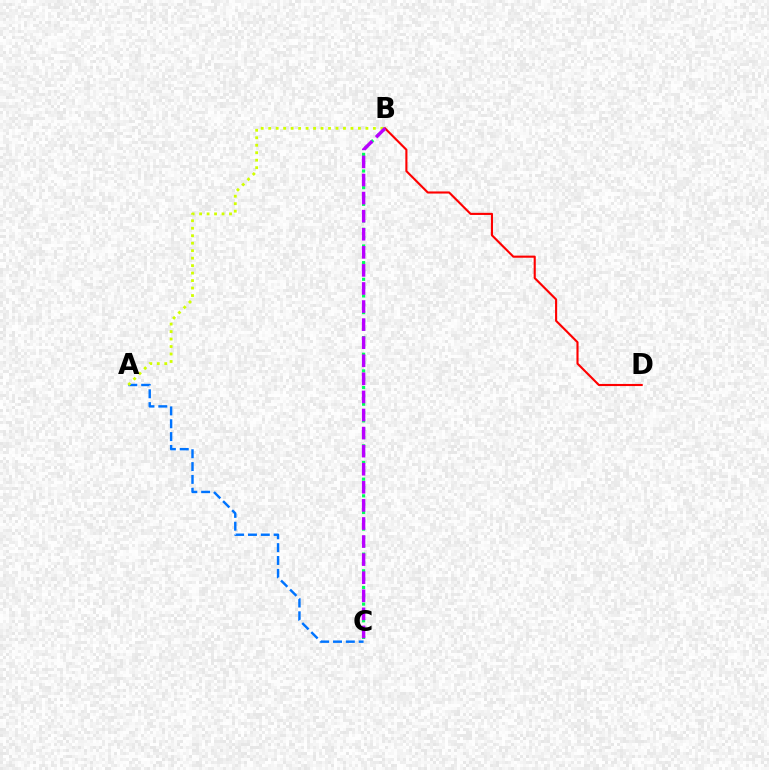{('B', 'C'): [{'color': '#00ff5c', 'line_style': 'dotted', 'thickness': 2.26}, {'color': '#b900ff', 'line_style': 'dashed', 'thickness': 2.46}], ('A', 'C'): [{'color': '#0074ff', 'line_style': 'dashed', 'thickness': 1.74}], ('A', 'B'): [{'color': '#d1ff00', 'line_style': 'dotted', 'thickness': 2.03}], ('B', 'D'): [{'color': '#ff0000', 'line_style': 'solid', 'thickness': 1.52}]}